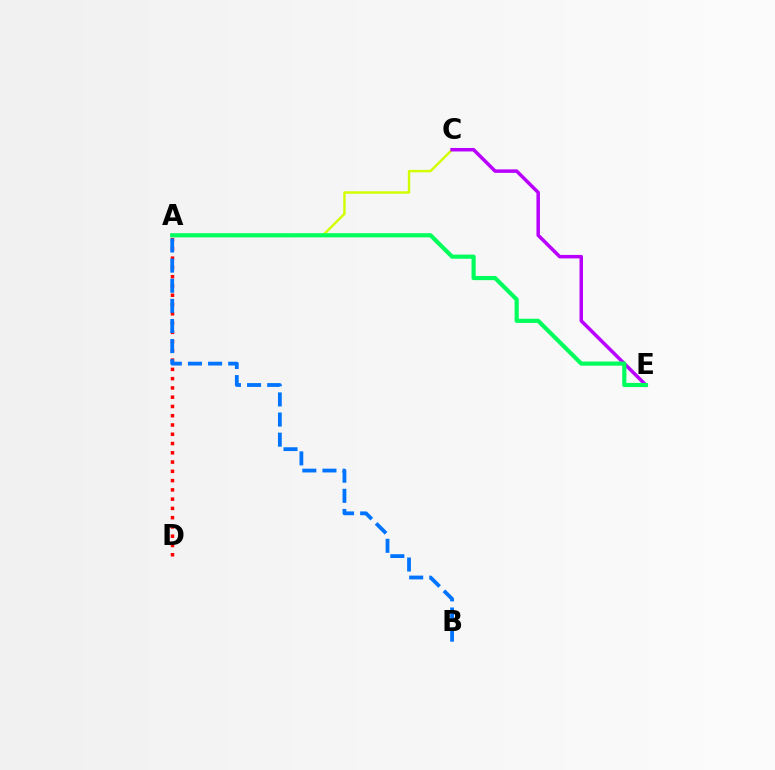{('A', 'C'): [{'color': '#d1ff00', 'line_style': 'solid', 'thickness': 1.76}], ('A', 'D'): [{'color': '#ff0000', 'line_style': 'dotted', 'thickness': 2.52}], ('C', 'E'): [{'color': '#b900ff', 'line_style': 'solid', 'thickness': 2.52}], ('A', 'B'): [{'color': '#0074ff', 'line_style': 'dashed', 'thickness': 2.73}], ('A', 'E'): [{'color': '#00ff5c', 'line_style': 'solid', 'thickness': 3.0}]}